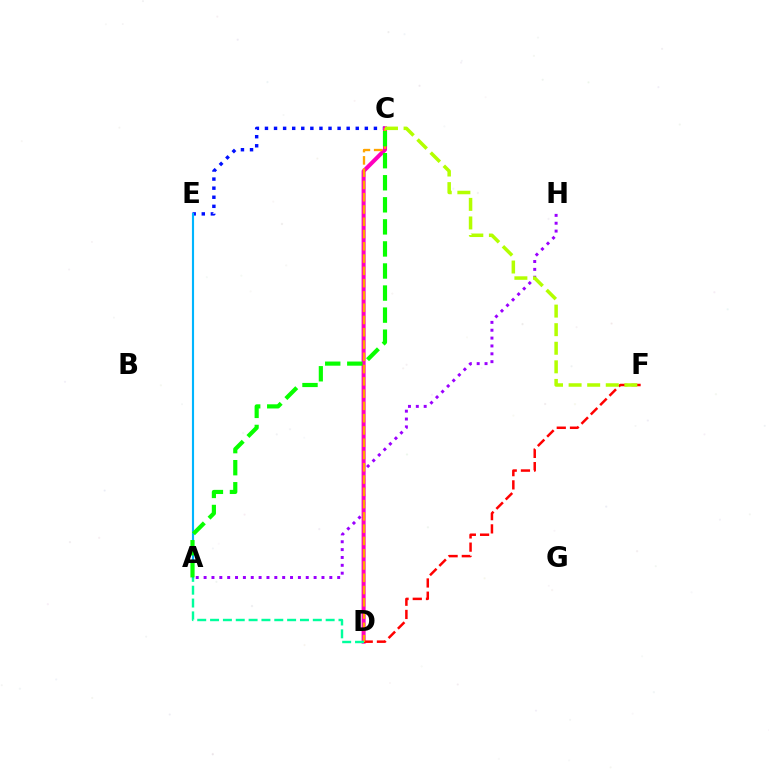{('C', 'E'): [{'color': '#0010ff', 'line_style': 'dotted', 'thickness': 2.47}], ('A', 'H'): [{'color': '#9b00ff', 'line_style': 'dotted', 'thickness': 2.13}], ('C', 'D'): [{'color': '#ff00bd', 'line_style': 'solid', 'thickness': 2.91}, {'color': '#ffa500', 'line_style': 'dashed', 'thickness': 1.67}], ('D', 'F'): [{'color': '#ff0000', 'line_style': 'dashed', 'thickness': 1.8}], ('A', 'E'): [{'color': '#00b5ff', 'line_style': 'solid', 'thickness': 1.54}], ('A', 'D'): [{'color': '#00ff9d', 'line_style': 'dashed', 'thickness': 1.74}], ('C', 'F'): [{'color': '#b3ff00', 'line_style': 'dashed', 'thickness': 2.52}], ('A', 'C'): [{'color': '#08ff00', 'line_style': 'dashed', 'thickness': 3.0}]}